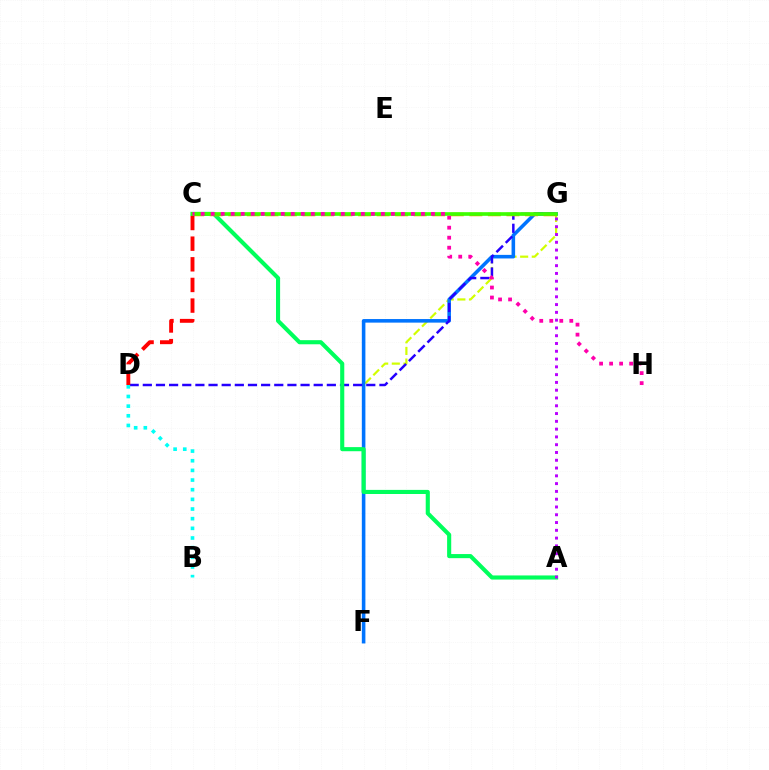{('F', 'G'): [{'color': '#d1ff00', 'line_style': 'dashed', 'thickness': 1.58}, {'color': '#0074ff', 'line_style': 'solid', 'thickness': 2.57}], ('D', 'G'): [{'color': '#2500ff', 'line_style': 'dashed', 'thickness': 1.79}], ('B', 'D'): [{'color': '#00fff6', 'line_style': 'dotted', 'thickness': 2.62}], ('A', 'C'): [{'color': '#00ff5c', 'line_style': 'solid', 'thickness': 2.96}], ('C', 'G'): [{'color': '#ff9400', 'line_style': 'dashed', 'thickness': 2.52}, {'color': '#3dff00', 'line_style': 'solid', 'thickness': 2.62}], ('C', 'D'): [{'color': '#ff0000', 'line_style': 'dashed', 'thickness': 2.8}], ('C', 'H'): [{'color': '#ff00ac', 'line_style': 'dotted', 'thickness': 2.72}], ('A', 'G'): [{'color': '#b900ff', 'line_style': 'dotted', 'thickness': 2.12}]}